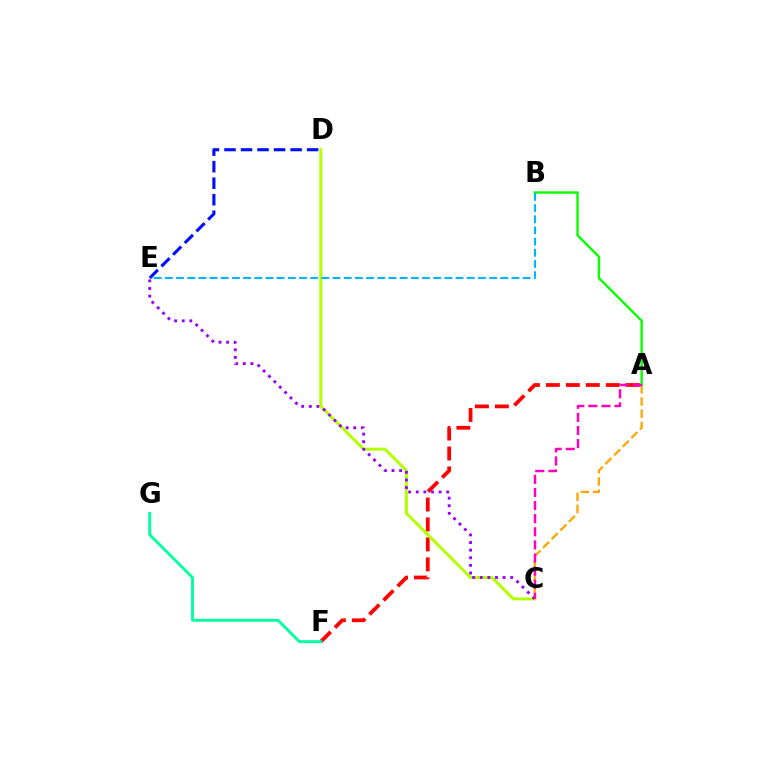{('A', 'C'): [{'color': '#ffa500', 'line_style': 'dashed', 'thickness': 1.66}, {'color': '#ff00bd', 'line_style': 'dashed', 'thickness': 1.78}], ('D', 'E'): [{'color': '#0010ff', 'line_style': 'dashed', 'thickness': 2.25}], ('A', 'F'): [{'color': '#ff0000', 'line_style': 'dashed', 'thickness': 2.71}], ('A', 'B'): [{'color': '#08ff00', 'line_style': 'solid', 'thickness': 1.72}], ('C', 'D'): [{'color': '#b3ff00', 'line_style': 'solid', 'thickness': 2.15}], ('B', 'E'): [{'color': '#00b5ff', 'line_style': 'dashed', 'thickness': 1.52}], ('C', 'E'): [{'color': '#9b00ff', 'line_style': 'dotted', 'thickness': 2.07}], ('F', 'G'): [{'color': '#00ff9d', 'line_style': 'solid', 'thickness': 2.07}]}